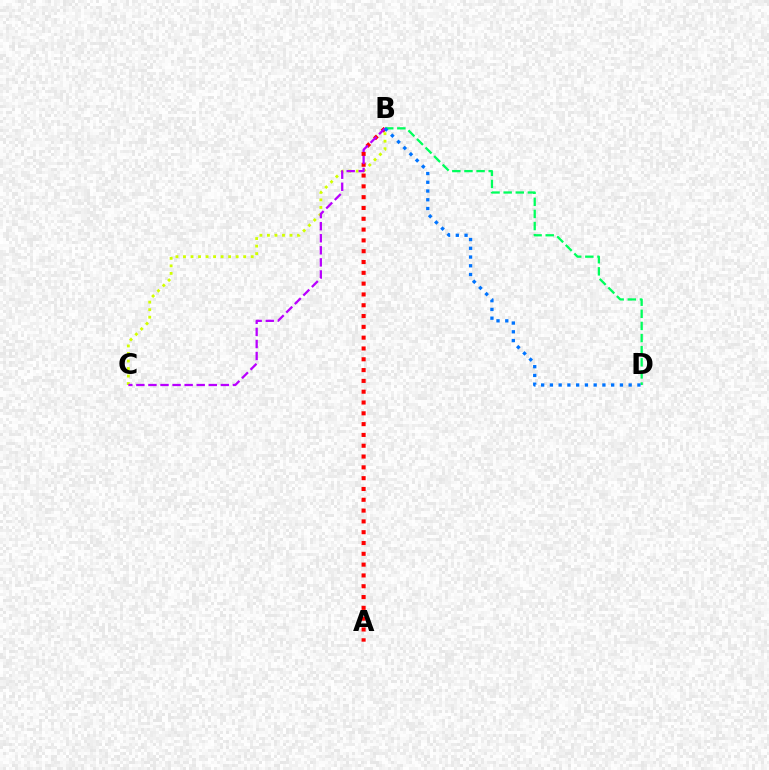{('A', 'B'): [{'color': '#ff0000', 'line_style': 'dotted', 'thickness': 2.94}], ('B', 'D'): [{'color': '#00ff5c', 'line_style': 'dashed', 'thickness': 1.65}, {'color': '#0074ff', 'line_style': 'dotted', 'thickness': 2.38}], ('B', 'C'): [{'color': '#d1ff00', 'line_style': 'dotted', 'thickness': 2.04}, {'color': '#b900ff', 'line_style': 'dashed', 'thickness': 1.64}]}